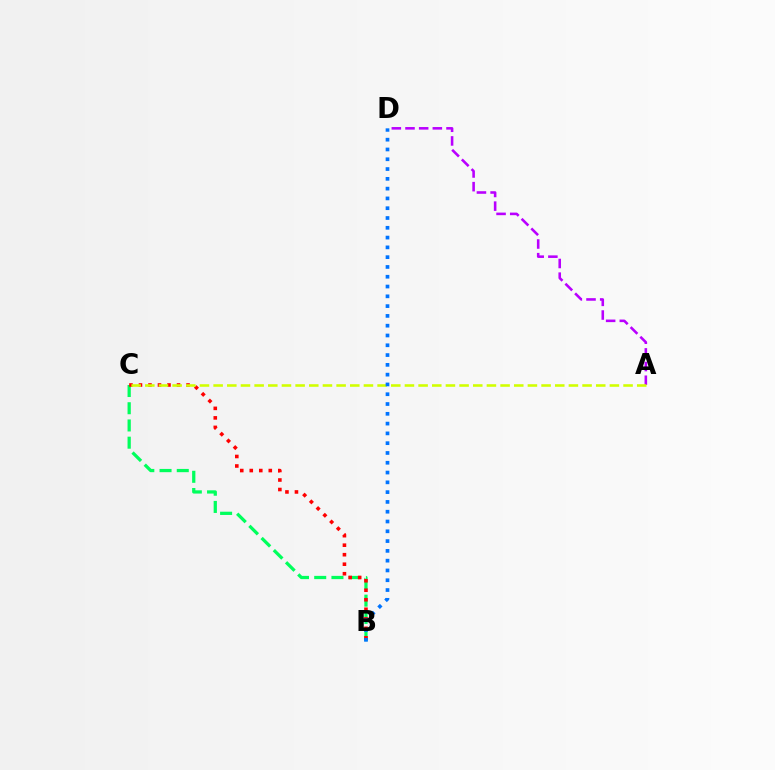{('A', 'D'): [{'color': '#b900ff', 'line_style': 'dashed', 'thickness': 1.86}], ('B', 'C'): [{'color': '#00ff5c', 'line_style': 'dashed', 'thickness': 2.34}, {'color': '#ff0000', 'line_style': 'dotted', 'thickness': 2.58}], ('A', 'C'): [{'color': '#d1ff00', 'line_style': 'dashed', 'thickness': 1.86}], ('B', 'D'): [{'color': '#0074ff', 'line_style': 'dotted', 'thickness': 2.66}]}